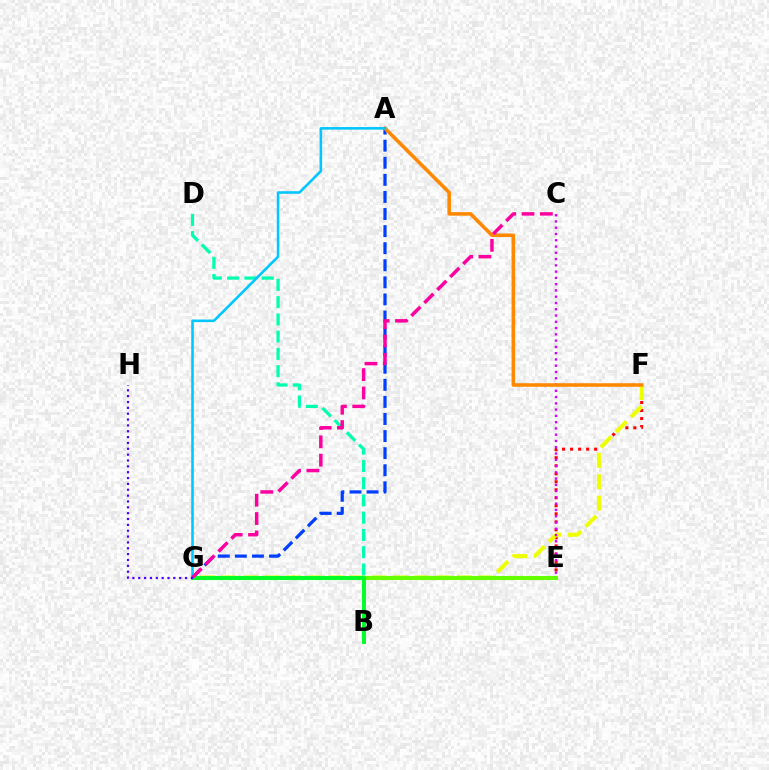{('E', 'F'): [{'color': '#ff0000', 'line_style': 'dotted', 'thickness': 2.18}], ('F', 'G'): [{'color': '#eeff00', 'line_style': 'dashed', 'thickness': 2.91}], ('A', 'G'): [{'color': '#003fff', 'line_style': 'dashed', 'thickness': 2.32}, {'color': '#00c7ff', 'line_style': 'solid', 'thickness': 1.85}], ('C', 'E'): [{'color': '#d600ff', 'line_style': 'dotted', 'thickness': 1.7}], ('B', 'D'): [{'color': '#00ffaf', 'line_style': 'dashed', 'thickness': 2.34}], ('A', 'F'): [{'color': '#ff8800', 'line_style': 'solid', 'thickness': 2.57}], ('E', 'G'): [{'color': '#66ff00', 'line_style': 'solid', 'thickness': 2.94}], ('B', 'G'): [{'color': '#00ff27', 'line_style': 'solid', 'thickness': 2.83}], ('C', 'G'): [{'color': '#ff00a0', 'line_style': 'dashed', 'thickness': 2.49}], ('G', 'H'): [{'color': '#4f00ff', 'line_style': 'dotted', 'thickness': 1.59}]}